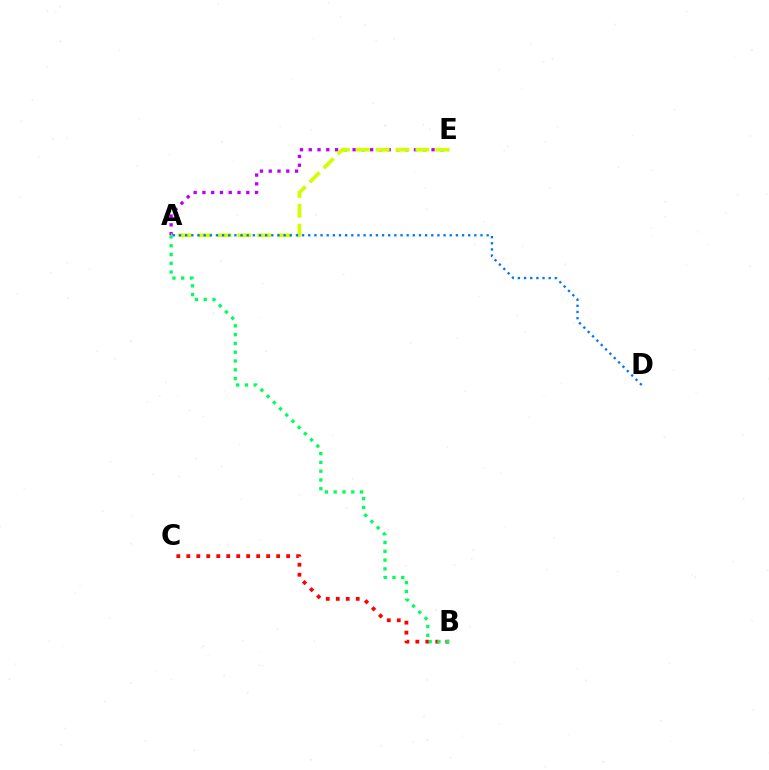{('A', 'E'): [{'color': '#b900ff', 'line_style': 'dotted', 'thickness': 2.38}, {'color': '#d1ff00', 'line_style': 'dashed', 'thickness': 2.7}], ('B', 'C'): [{'color': '#ff0000', 'line_style': 'dotted', 'thickness': 2.71}], ('A', 'B'): [{'color': '#00ff5c', 'line_style': 'dotted', 'thickness': 2.39}], ('A', 'D'): [{'color': '#0074ff', 'line_style': 'dotted', 'thickness': 1.67}]}